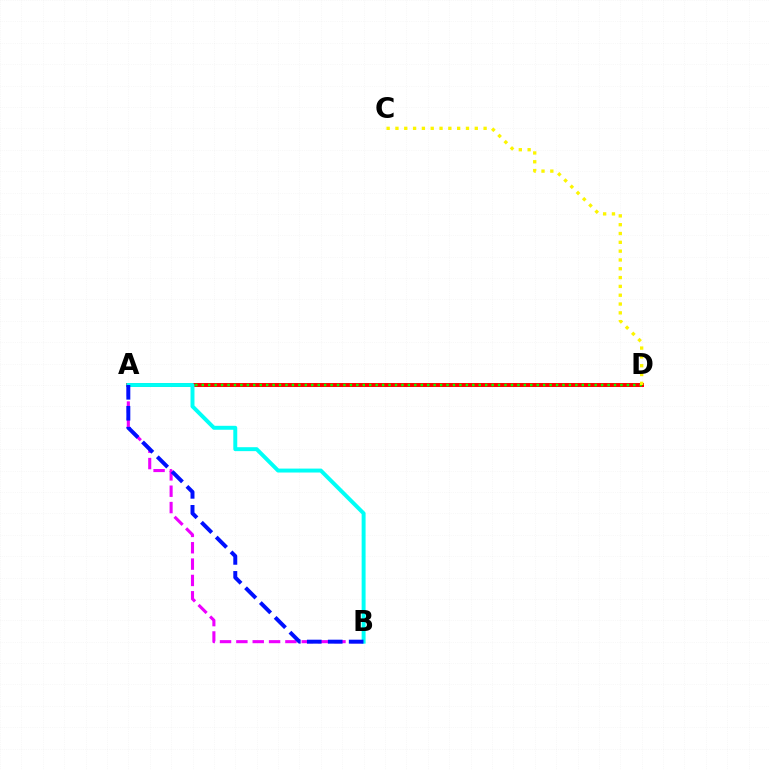{('A', 'D'): [{'color': '#ff0000', 'line_style': 'solid', 'thickness': 2.86}, {'color': '#08ff00', 'line_style': 'dotted', 'thickness': 1.75}], ('A', 'B'): [{'color': '#ee00ff', 'line_style': 'dashed', 'thickness': 2.22}, {'color': '#00fff6', 'line_style': 'solid', 'thickness': 2.84}, {'color': '#0010ff', 'line_style': 'dashed', 'thickness': 2.84}], ('C', 'D'): [{'color': '#fcf500', 'line_style': 'dotted', 'thickness': 2.4}]}